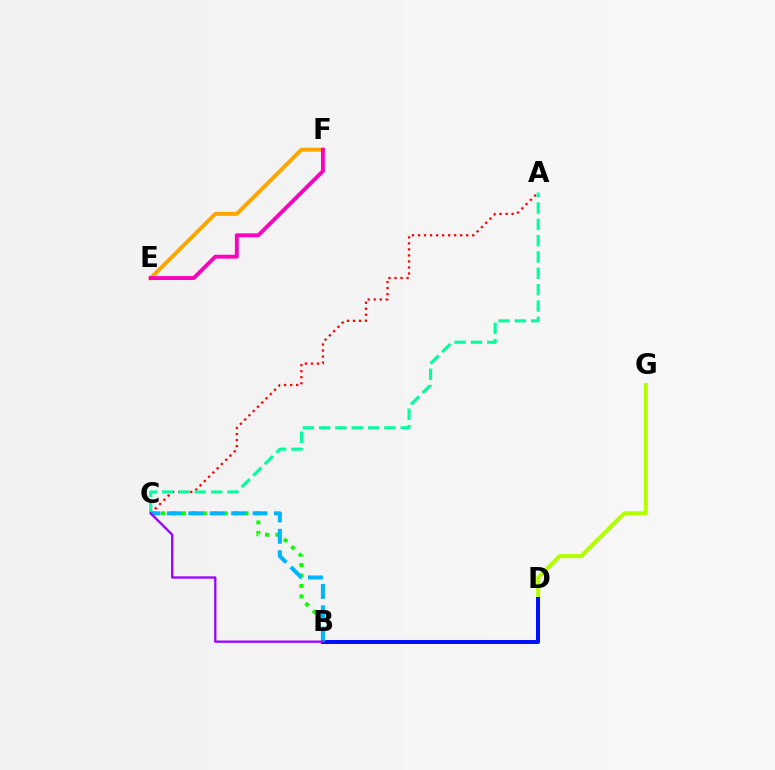{('B', 'C'): [{'color': '#08ff00', 'line_style': 'dotted', 'thickness': 2.84}, {'color': '#00b5ff', 'line_style': 'dashed', 'thickness': 2.91}, {'color': '#9b00ff', 'line_style': 'solid', 'thickness': 1.66}], ('A', 'C'): [{'color': '#ff0000', 'line_style': 'dotted', 'thickness': 1.64}, {'color': '#00ff9d', 'line_style': 'dashed', 'thickness': 2.22}], ('E', 'F'): [{'color': '#ffa500', 'line_style': 'solid', 'thickness': 2.81}, {'color': '#ff00bd', 'line_style': 'solid', 'thickness': 2.79}], ('D', 'G'): [{'color': '#b3ff00', 'line_style': 'solid', 'thickness': 2.92}], ('B', 'D'): [{'color': '#0010ff', 'line_style': 'solid', 'thickness': 2.89}]}